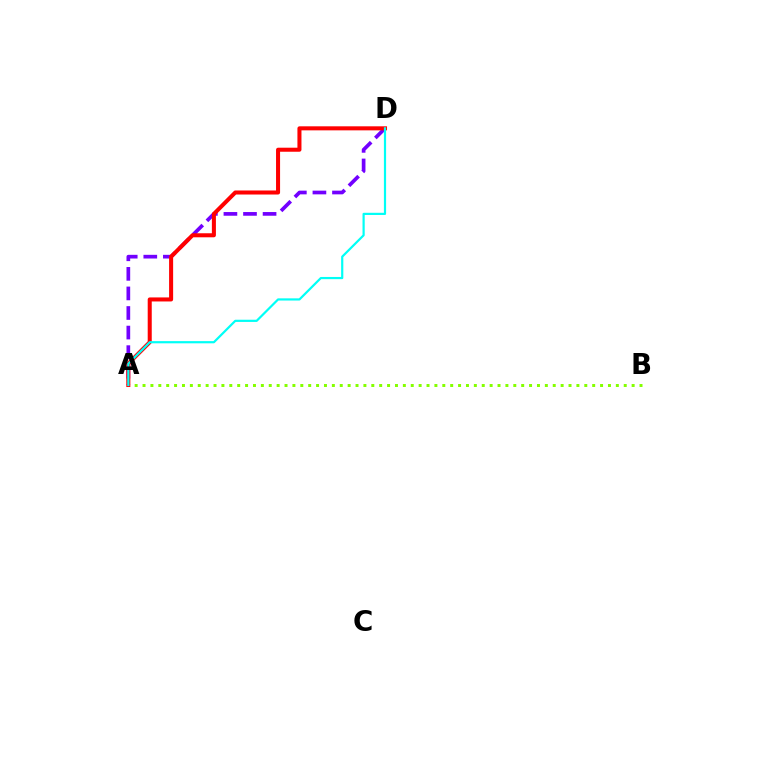{('A', 'B'): [{'color': '#84ff00', 'line_style': 'dotted', 'thickness': 2.14}], ('A', 'D'): [{'color': '#7200ff', 'line_style': 'dashed', 'thickness': 2.66}, {'color': '#ff0000', 'line_style': 'solid', 'thickness': 2.91}, {'color': '#00fff6', 'line_style': 'solid', 'thickness': 1.58}]}